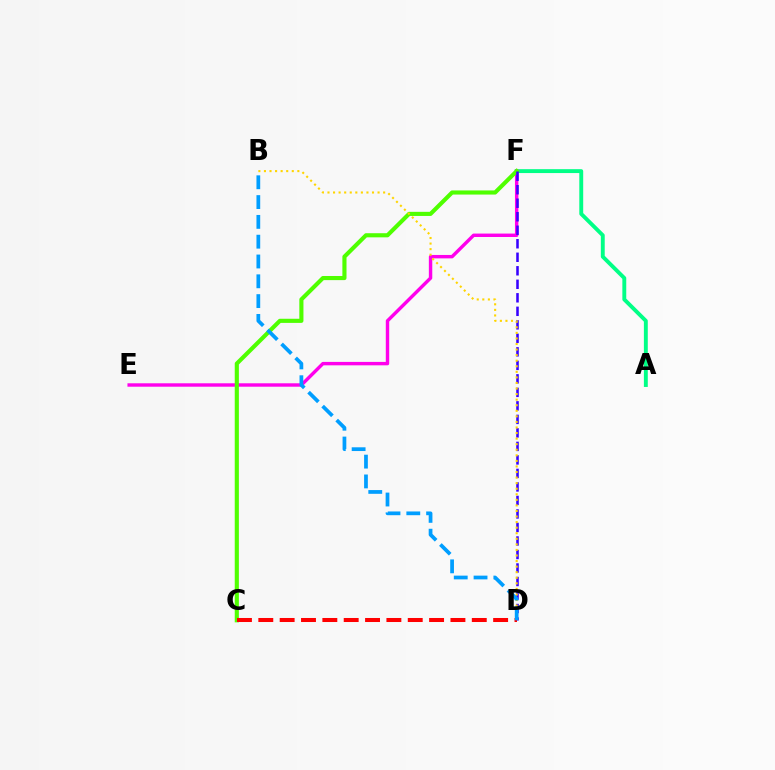{('A', 'F'): [{'color': '#00ff86', 'line_style': 'solid', 'thickness': 2.8}], ('E', 'F'): [{'color': '#ff00ed', 'line_style': 'solid', 'thickness': 2.46}], ('C', 'F'): [{'color': '#4fff00', 'line_style': 'solid', 'thickness': 2.97}], ('D', 'F'): [{'color': '#3700ff', 'line_style': 'dashed', 'thickness': 1.84}], ('B', 'D'): [{'color': '#ffd500', 'line_style': 'dotted', 'thickness': 1.51}, {'color': '#009eff', 'line_style': 'dashed', 'thickness': 2.69}], ('C', 'D'): [{'color': '#ff0000', 'line_style': 'dashed', 'thickness': 2.9}]}